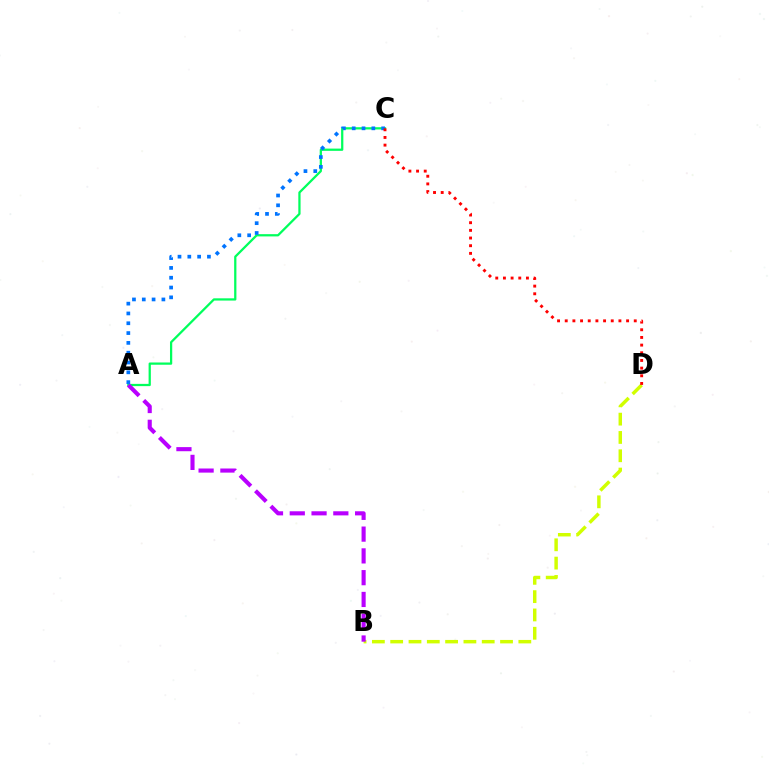{('B', 'D'): [{'color': '#d1ff00', 'line_style': 'dashed', 'thickness': 2.49}], ('A', 'C'): [{'color': '#00ff5c', 'line_style': 'solid', 'thickness': 1.62}, {'color': '#0074ff', 'line_style': 'dotted', 'thickness': 2.67}], ('A', 'B'): [{'color': '#b900ff', 'line_style': 'dashed', 'thickness': 2.96}], ('C', 'D'): [{'color': '#ff0000', 'line_style': 'dotted', 'thickness': 2.08}]}